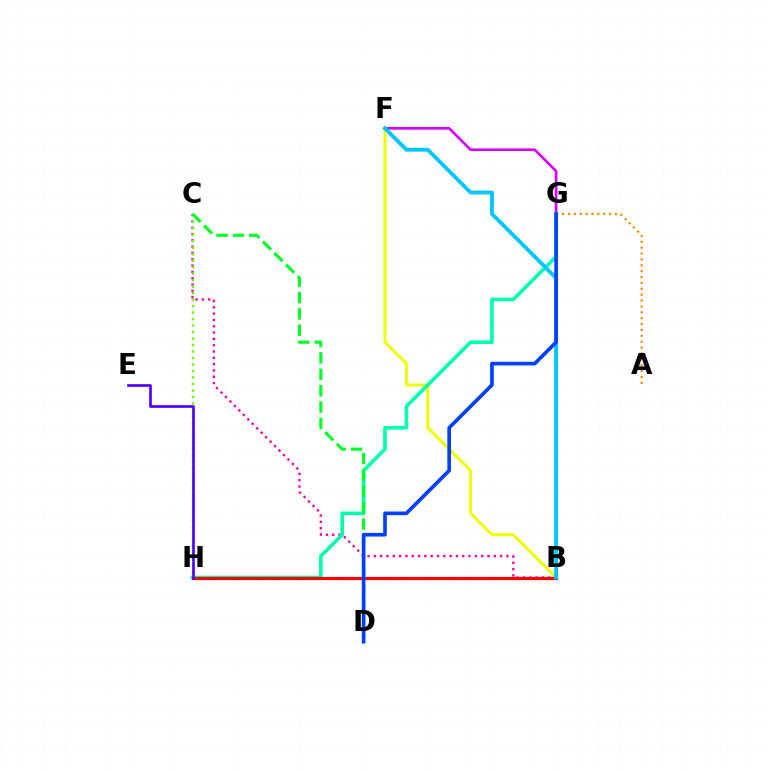{('B', 'F'): [{'color': '#eeff00', 'line_style': 'solid', 'thickness': 2.11}, {'color': '#00c7ff', 'line_style': 'solid', 'thickness': 2.77}], ('B', 'C'): [{'color': '#ff00a0', 'line_style': 'dotted', 'thickness': 1.72}], ('F', 'G'): [{'color': '#d600ff', 'line_style': 'solid', 'thickness': 1.91}], ('G', 'H'): [{'color': '#00ffaf', 'line_style': 'solid', 'thickness': 2.61}], ('A', 'G'): [{'color': '#ff8800', 'line_style': 'dotted', 'thickness': 1.6}], ('B', 'H'): [{'color': '#ff0000', 'line_style': 'solid', 'thickness': 2.28}], ('C', 'H'): [{'color': '#66ff00', 'line_style': 'dotted', 'thickness': 1.76}], ('E', 'H'): [{'color': '#4f00ff', 'line_style': 'solid', 'thickness': 1.92}], ('C', 'D'): [{'color': '#00ff27', 'line_style': 'dashed', 'thickness': 2.22}], ('D', 'G'): [{'color': '#003fff', 'line_style': 'solid', 'thickness': 2.63}]}